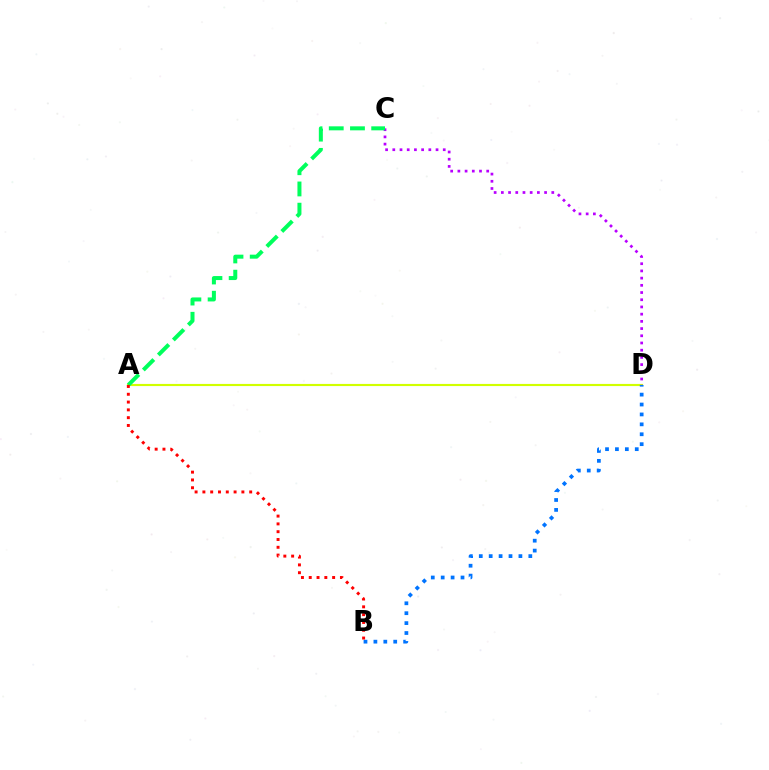{('A', 'D'): [{'color': '#d1ff00', 'line_style': 'solid', 'thickness': 1.55}], ('C', 'D'): [{'color': '#b900ff', 'line_style': 'dotted', 'thickness': 1.96}], ('A', 'C'): [{'color': '#00ff5c', 'line_style': 'dashed', 'thickness': 2.88}], ('B', 'D'): [{'color': '#0074ff', 'line_style': 'dotted', 'thickness': 2.69}], ('A', 'B'): [{'color': '#ff0000', 'line_style': 'dotted', 'thickness': 2.12}]}